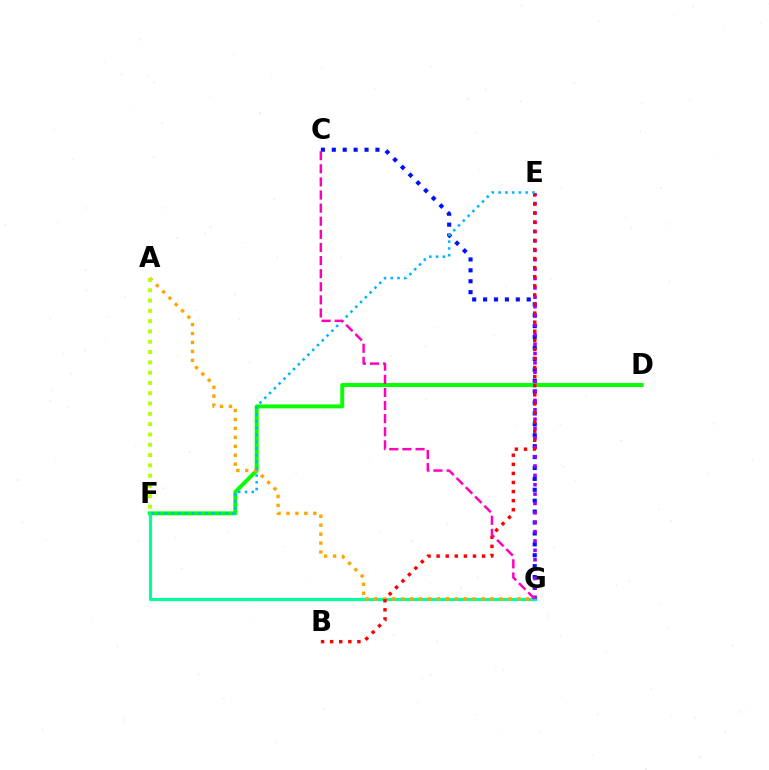{('D', 'F'): [{'color': '#08ff00', 'line_style': 'solid', 'thickness': 2.84}], ('F', 'G'): [{'color': '#00ff9d', 'line_style': 'solid', 'thickness': 2.26}], ('A', 'G'): [{'color': '#ffa500', 'line_style': 'dotted', 'thickness': 2.43}], ('C', 'G'): [{'color': '#0010ff', 'line_style': 'dotted', 'thickness': 2.96}, {'color': '#ff00bd', 'line_style': 'dashed', 'thickness': 1.78}], ('E', 'G'): [{'color': '#9b00ff', 'line_style': 'dotted', 'thickness': 2.55}], ('B', 'E'): [{'color': '#ff0000', 'line_style': 'dotted', 'thickness': 2.47}], ('E', 'F'): [{'color': '#00b5ff', 'line_style': 'dotted', 'thickness': 1.84}], ('A', 'F'): [{'color': '#b3ff00', 'line_style': 'dotted', 'thickness': 2.8}]}